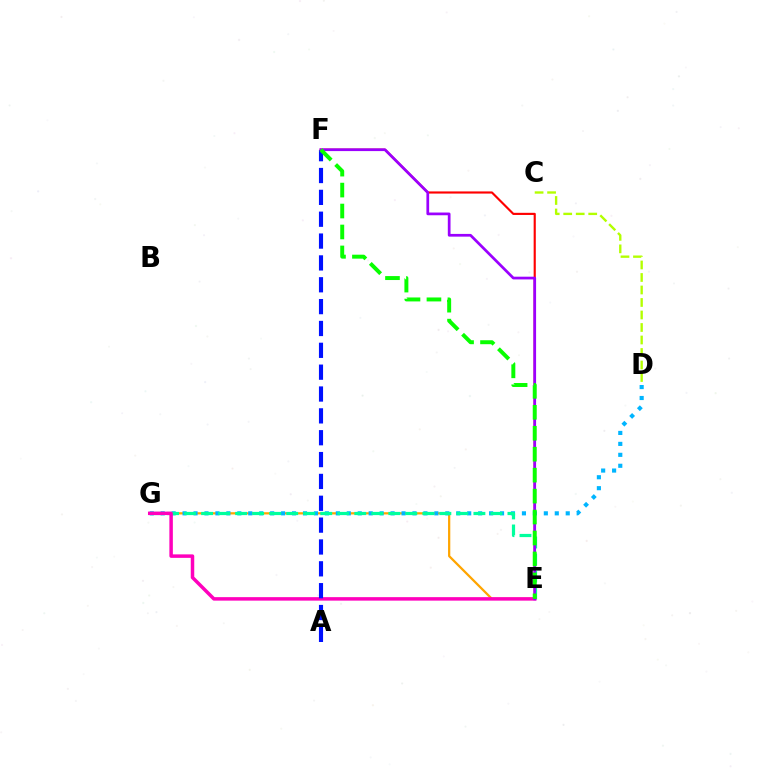{('E', 'G'): [{'color': '#ffa500', 'line_style': 'solid', 'thickness': 1.62}, {'color': '#00ff9d', 'line_style': 'dashed', 'thickness': 2.31}, {'color': '#ff00bd', 'line_style': 'solid', 'thickness': 2.51}], ('E', 'F'): [{'color': '#ff0000', 'line_style': 'solid', 'thickness': 1.55}, {'color': '#9b00ff', 'line_style': 'solid', 'thickness': 1.96}, {'color': '#08ff00', 'line_style': 'dashed', 'thickness': 2.85}], ('D', 'G'): [{'color': '#00b5ff', 'line_style': 'dotted', 'thickness': 2.97}], ('C', 'D'): [{'color': '#b3ff00', 'line_style': 'dashed', 'thickness': 1.7}], ('A', 'F'): [{'color': '#0010ff', 'line_style': 'dashed', 'thickness': 2.97}]}